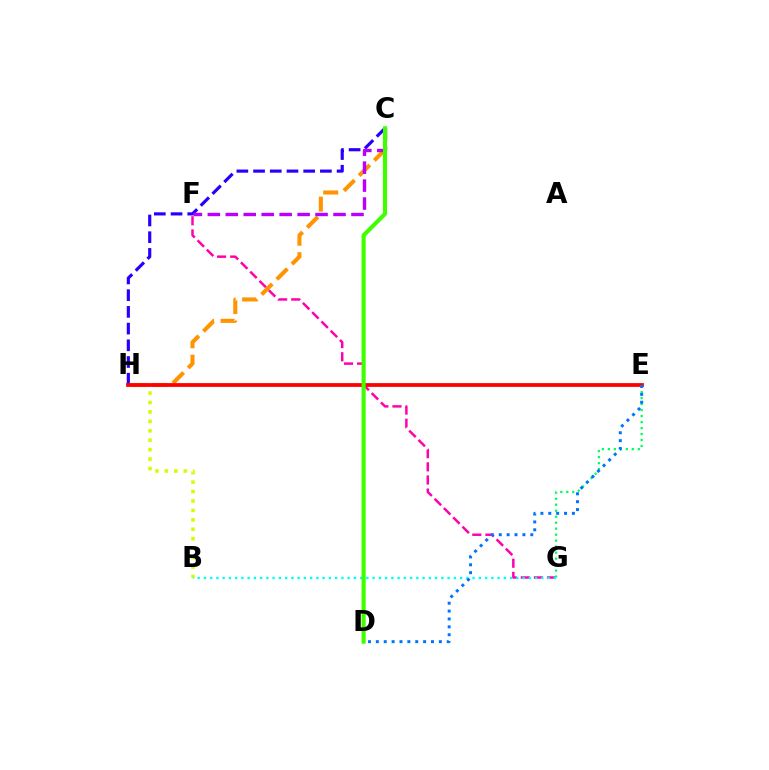{('F', 'G'): [{'color': '#ff00ac', 'line_style': 'dashed', 'thickness': 1.78}], ('C', 'H'): [{'color': '#ff9400', 'line_style': 'dashed', 'thickness': 2.92}, {'color': '#2500ff', 'line_style': 'dashed', 'thickness': 2.27}], ('B', 'H'): [{'color': '#d1ff00', 'line_style': 'dotted', 'thickness': 2.56}], ('E', 'G'): [{'color': '#00ff5c', 'line_style': 'dotted', 'thickness': 1.63}], ('B', 'G'): [{'color': '#00fff6', 'line_style': 'dotted', 'thickness': 1.7}], ('C', 'F'): [{'color': '#b900ff', 'line_style': 'dashed', 'thickness': 2.44}], ('E', 'H'): [{'color': '#ff0000', 'line_style': 'solid', 'thickness': 2.72}], ('C', 'D'): [{'color': '#3dff00', 'line_style': 'solid', 'thickness': 2.96}], ('D', 'E'): [{'color': '#0074ff', 'line_style': 'dotted', 'thickness': 2.14}]}